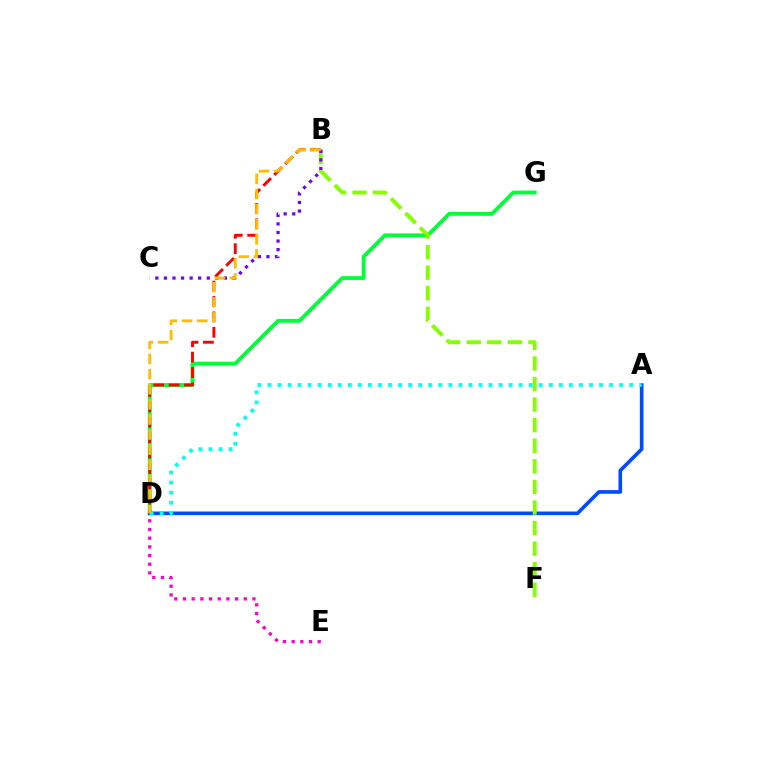{('D', 'G'): [{'color': '#00ff39', 'line_style': 'solid', 'thickness': 2.74}], ('D', 'E'): [{'color': '#ff00cf', 'line_style': 'dotted', 'thickness': 2.36}], ('A', 'D'): [{'color': '#004bff', 'line_style': 'solid', 'thickness': 2.62}, {'color': '#00fff6', 'line_style': 'dotted', 'thickness': 2.73}], ('B', 'F'): [{'color': '#84ff00', 'line_style': 'dashed', 'thickness': 2.8}], ('B', 'C'): [{'color': '#7200ff', 'line_style': 'dotted', 'thickness': 2.33}], ('B', 'D'): [{'color': '#ff0000', 'line_style': 'dashed', 'thickness': 2.09}, {'color': '#ffbd00', 'line_style': 'dashed', 'thickness': 2.05}]}